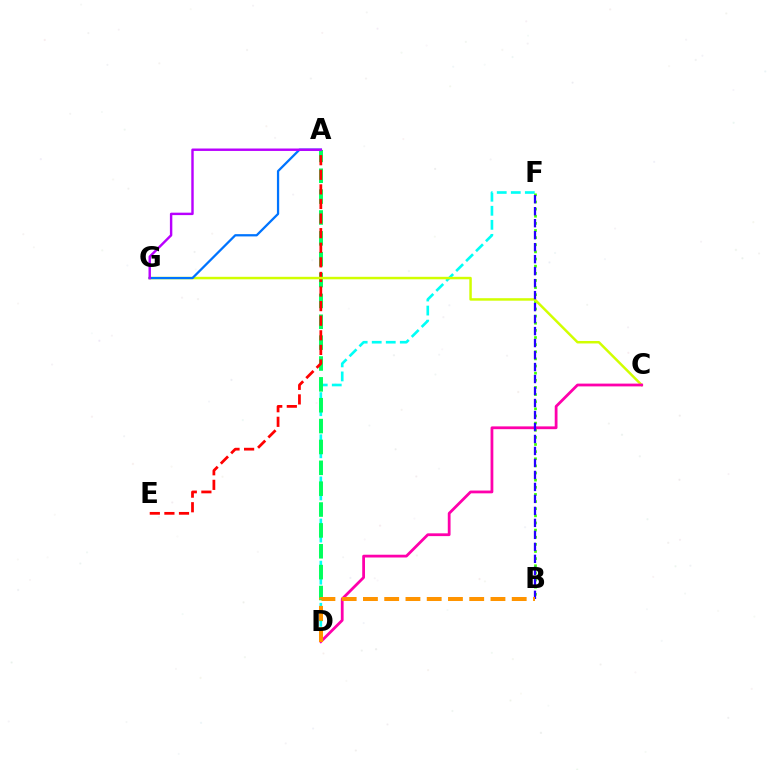{('D', 'F'): [{'color': '#00fff6', 'line_style': 'dashed', 'thickness': 1.91}], ('B', 'F'): [{'color': '#3dff00', 'line_style': 'dotted', 'thickness': 1.94}, {'color': '#2500ff', 'line_style': 'dashed', 'thickness': 1.63}], ('A', 'D'): [{'color': '#00ff5c', 'line_style': 'dashed', 'thickness': 2.83}], ('A', 'E'): [{'color': '#ff0000', 'line_style': 'dashed', 'thickness': 1.98}], ('C', 'G'): [{'color': '#d1ff00', 'line_style': 'solid', 'thickness': 1.79}], ('C', 'D'): [{'color': '#ff00ac', 'line_style': 'solid', 'thickness': 2.0}], ('B', 'D'): [{'color': '#ff9400', 'line_style': 'dashed', 'thickness': 2.89}], ('A', 'G'): [{'color': '#0074ff', 'line_style': 'solid', 'thickness': 1.63}, {'color': '#b900ff', 'line_style': 'solid', 'thickness': 1.75}]}